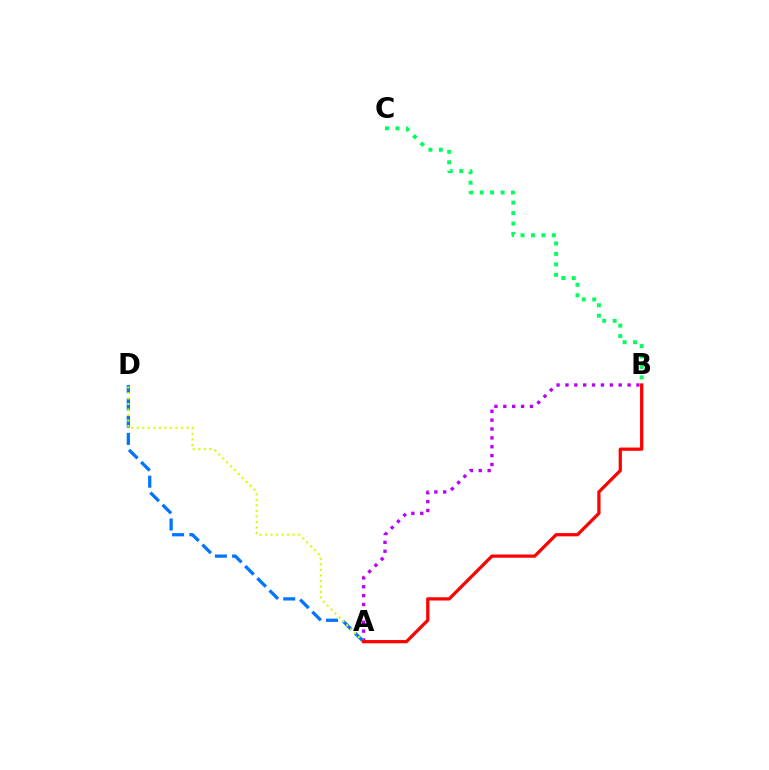{('A', 'B'): [{'color': '#b900ff', 'line_style': 'dotted', 'thickness': 2.41}, {'color': '#ff0000', 'line_style': 'solid', 'thickness': 2.33}], ('B', 'C'): [{'color': '#00ff5c', 'line_style': 'dotted', 'thickness': 2.84}], ('A', 'D'): [{'color': '#0074ff', 'line_style': 'dashed', 'thickness': 2.34}, {'color': '#d1ff00', 'line_style': 'dotted', 'thickness': 1.5}]}